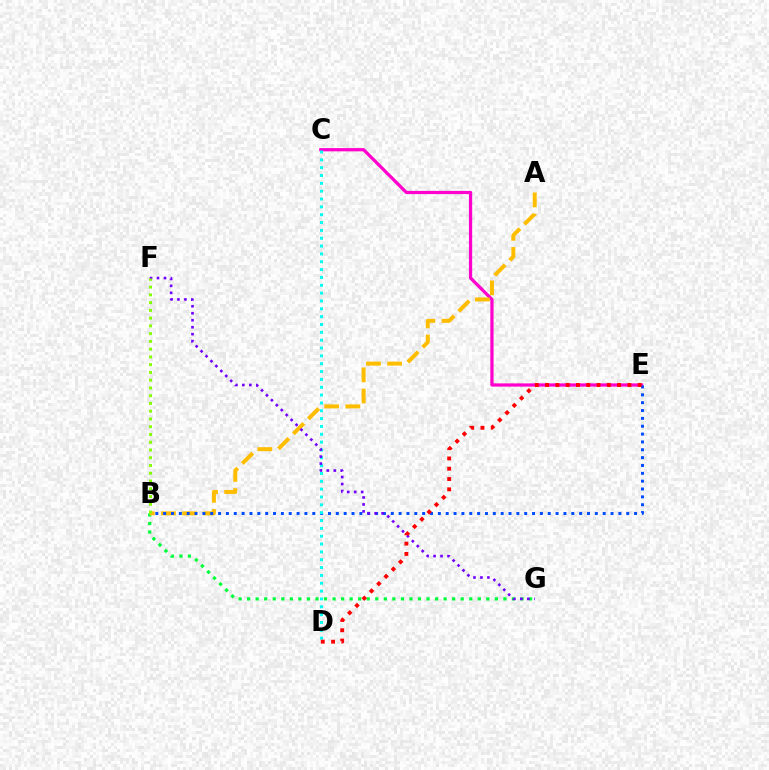{('C', 'E'): [{'color': '#ff00cf', 'line_style': 'solid', 'thickness': 2.33}], ('B', 'G'): [{'color': '#00ff39', 'line_style': 'dotted', 'thickness': 2.32}], ('A', 'B'): [{'color': '#ffbd00', 'line_style': 'dashed', 'thickness': 2.87}], ('B', 'E'): [{'color': '#004bff', 'line_style': 'dotted', 'thickness': 2.13}], ('C', 'D'): [{'color': '#00fff6', 'line_style': 'dotted', 'thickness': 2.13}], ('F', 'G'): [{'color': '#7200ff', 'line_style': 'dotted', 'thickness': 1.89}], ('B', 'F'): [{'color': '#84ff00', 'line_style': 'dotted', 'thickness': 2.11}], ('D', 'E'): [{'color': '#ff0000', 'line_style': 'dotted', 'thickness': 2.8}]}